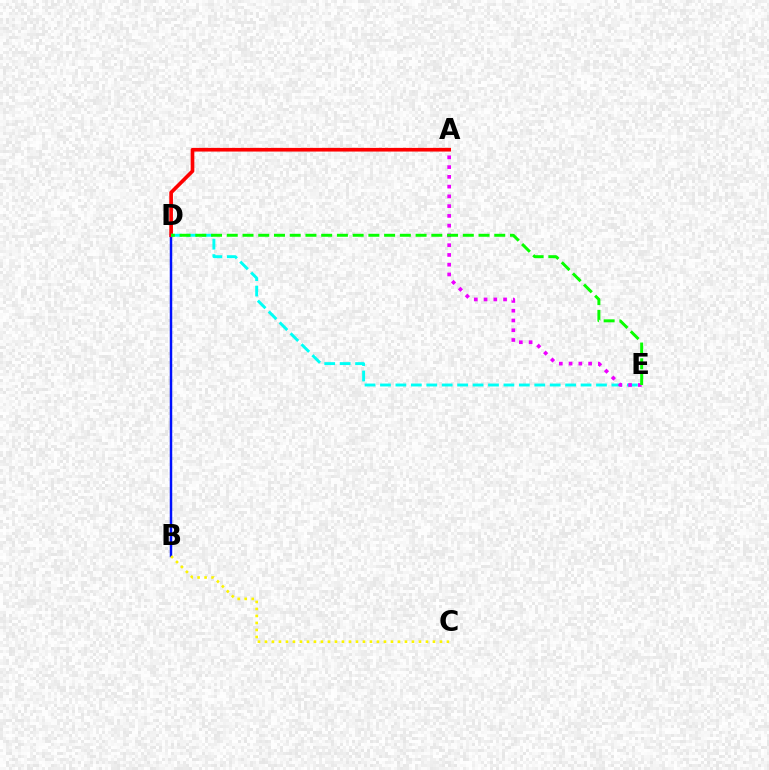{('B', 'D'): [{'color': '#0010ff', 'line_style': 'solid', 'thickness': 1.79}], ('B', 'C'): [{'color': '#fcf500', 'line_style': 'dotted', 'thickness': 1.9}], ('A', 'D'): [{'color': '#ff0000', 'line_style': 'solid', 'thickness': 2.64}], ('D', 'E'): [{'color': '#00fff6', 'line_style': 'dashed', 'thickness': 2.1}, {'color': '#08ff00', 'line_style': 'dashed', 'thickness': 2.14}], ('A', 'E'): [{'color': '#ee00ff', 'line_style': 'dotted', 'thickness': 2.65}]}